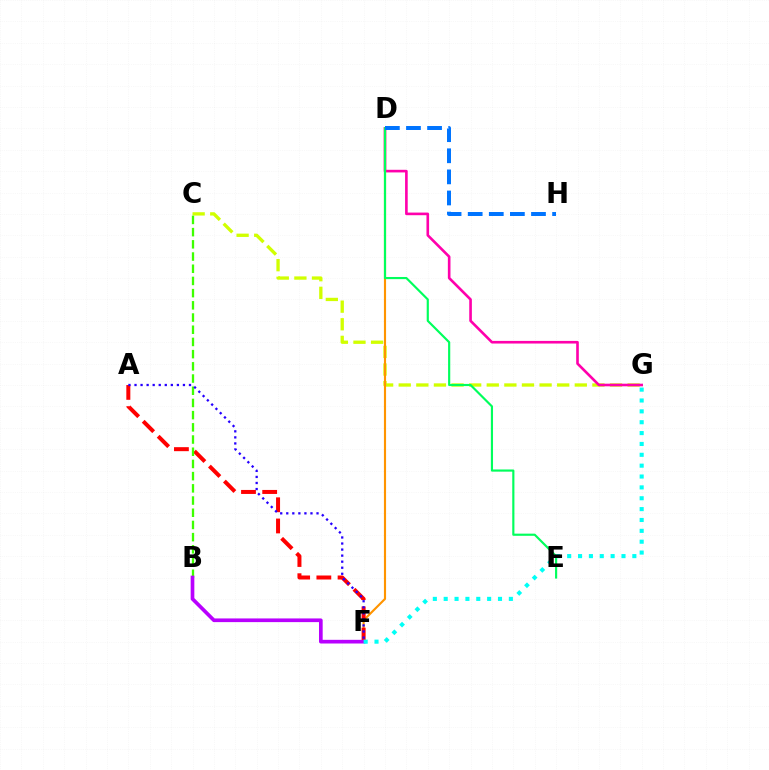{('C', 'G'): [{'color': '#d1ff00', 'line_style': 'dashed', 'thickness': 2.39}], ('D', 'G'): [{'color': '#ff00ac', 'line_style': 'solid', 'thickness': 1.89}], ('D', 'F'): [{'color': '#ff9400', 'line_style': 'solid', 'thickness': 1.54}], ('A', 'F'): [{'color': '#ff0000', 'line_style': 'dashed', 'thickness': 2.88}, {'color': '#2500ff', 'line_style': 'dotted', 'thickness': 1.64}], ('D', 'E'): [{'color': '#00ff5c', 'line_style': 'solid', 'thickness': 1.56}], ('D', 'H'): [{'color': '#0074ff', 'line_style': 'dashed', 'thickness': 2.87}], ('B', 'C'): [{'color': '#3dff00', 'line_style': 'dashed', 'thickness': 1.66}], ('B', 'F'): [{'color': '#b900ff', 'line_style': 'solid', 'thickness': 2.65}], ('F', 'G'): [{'color': '#00fff6', 'line_style': 'dotted', 'thickness': 2.95}]}